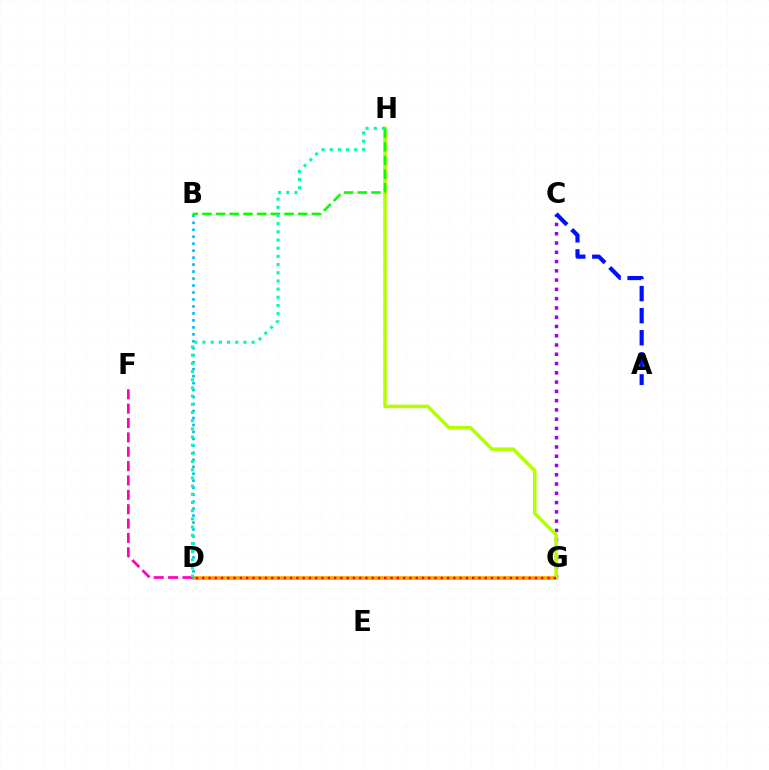{('D', 'G'): [{'color': '#ffa500', 'line_style': 'solid', 'thickness': 2.66}, {'color': '#ff0000', 'line_style': 'dotted', 'thickness': 1.71}], ('C', 'G'): [{'color': '#9b00ff', 'line_style': 'dotted', 'thickness': 2.52}], ('G', 'H'): [{'color': '#b3ff00', 'line_style': 'solid', 'thickness': 2.54}], ('B', 'D'): [{'color': '#00b5ff', 'line_style': 'dotted', 'thickness': 1.89}], ('D', 'F'): [{'color': '#ff00bd', 'line_style': 'dashed', 'thickness': 1.95}], ('A', 'C'): [{'color': '#0010ff', 'line_style': 'dashed', 'thickness': 3.0}], ('B', 'H'): [{'color': '#08ff00', 'line_style': 'dashed', 'thickness': 1.86}], ('D', 'H'): [{'color': '#00ff9d', 'line_style': 'dotted', 'thickness': 2.22}]}